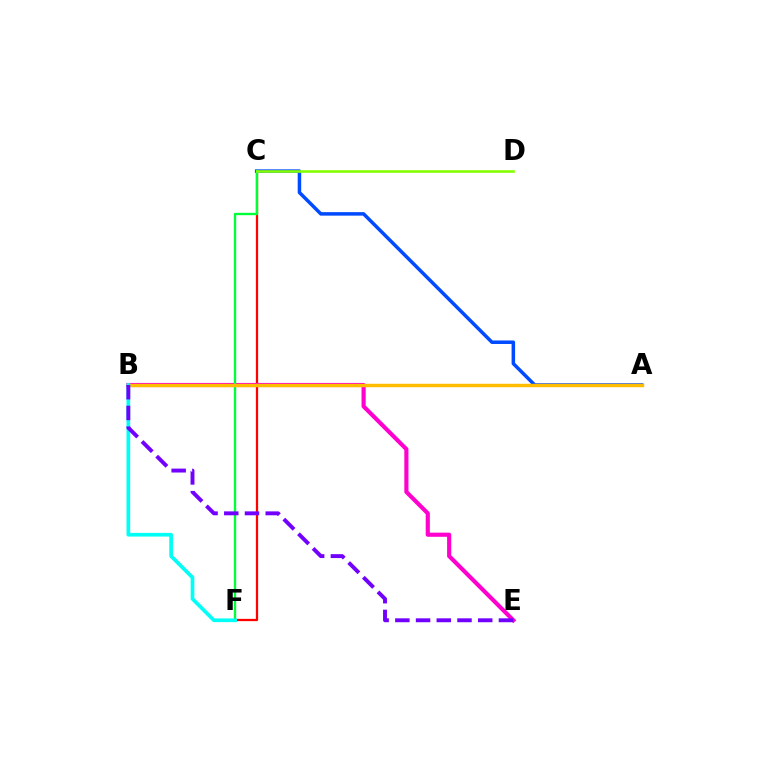{('C', 'F'): [{'color': '#ff0000', 'line_style': 'solid', 'thickness': 1.62}, {'color': '#00ff39', 'line_style': 'solid', 'thickness': 1.69}], ('A', 'C'): [{'color': '#004bff', 'line_style': 'solid', 'thickness': 2.52}], ('B', 'E'): [{'color': '#ff00cf', 'line_style': 'solid', 'thickness': 2.98}, {'color': '#7200ff', 'line_style': 'dashed', 'thickness': 2.81}], ('C', 'D'): [{'color': '#84ff00', 'line_style': 'solid', 'thickness': 1.87}], ('A', 'B'): [{'color': '#ffbd00', 'line_style': 'solid', 'thickness': 2.48}], ('B', 'F'): [{'color': '#00fff6', 'line_style': 'solid', 'thickness': 2.65}]}